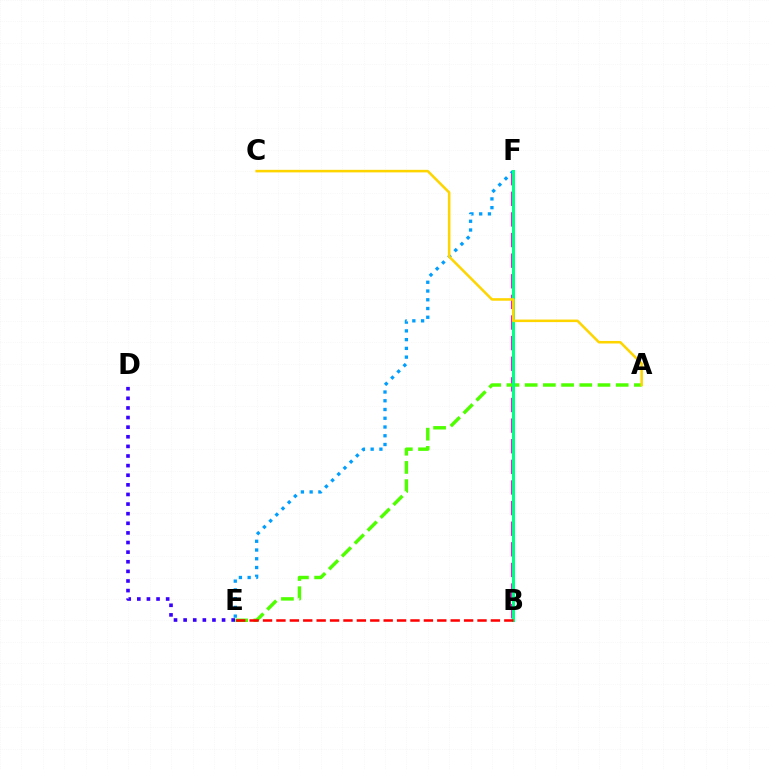{('D', 'E'): [{'color': '#3700ff', 'line_style': 'dotted', 'thickness': 2.61}], ('B', 'F'): [{'color': '#ff00ed', 'line_style': 'dashed', 'thickness': 2.8}, {'color': '#00ff86', 'line_style': 'solid', 'thickness': 2.19}], ('E', 'F'): [{'color': '#009eff', 'line_style': 'dotted', 'thickness': 2.38}], ('A', 'E'): [{'color': '#4fff00', 'line_style': 'dashed', 'thickness': 2.47}], ('A', 'C'): [{'color': '#ffd500', 'line_style': 'solid', 'thickness': 1.83}], ('B', 'E'): [{'color': '#ff0000', 'line_style': 'dashed', 'thickness': 1.82}]}